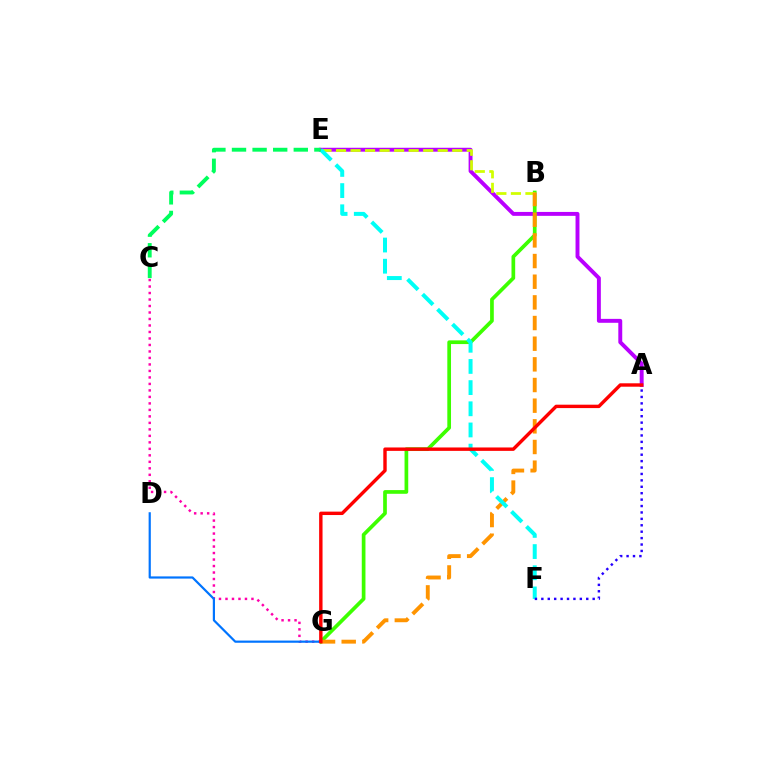{('A', 'E'): [{'color': '#b900ff', 'line_style': 'solid', 'thickness': 2.82}], ('B', 'G'): [{'color': '#3dff00', 'line_style': 'solid', 'thickness': 2.66}, {'color': '#ff9400', 'line_style': 'dashed', 'thickness': 2.81}], ('B', 'E'): [{'color': '#d1ff00', 'line_style': 'dashed', 'thickness': 1.97}], ('C', 'G'): [{'color': '#ff00ac', 'line_style': 'dotted', 'thickness': 1.76}], ('E', 'F'): [{'color': '#00fff6', 'line_style': 'dashed', 'thickness': 2.88}], ('C', 'E'): [{'color': '#00ff5c', 'line_style': 'dashed', 'thickness': 2.8}], ('A', 'F'): [{'color': '#2500ff', 'line_style': 'dotted', 'thickness': 1.74}], ('D', 'G'): [{'color': '#0074ff', 'line_style': 'solid', 'thickness': 1.58}], ('A', 'G'): [{'color': '#ff0000', 'line_style': 'solid', 'thickness': 2.45}]}